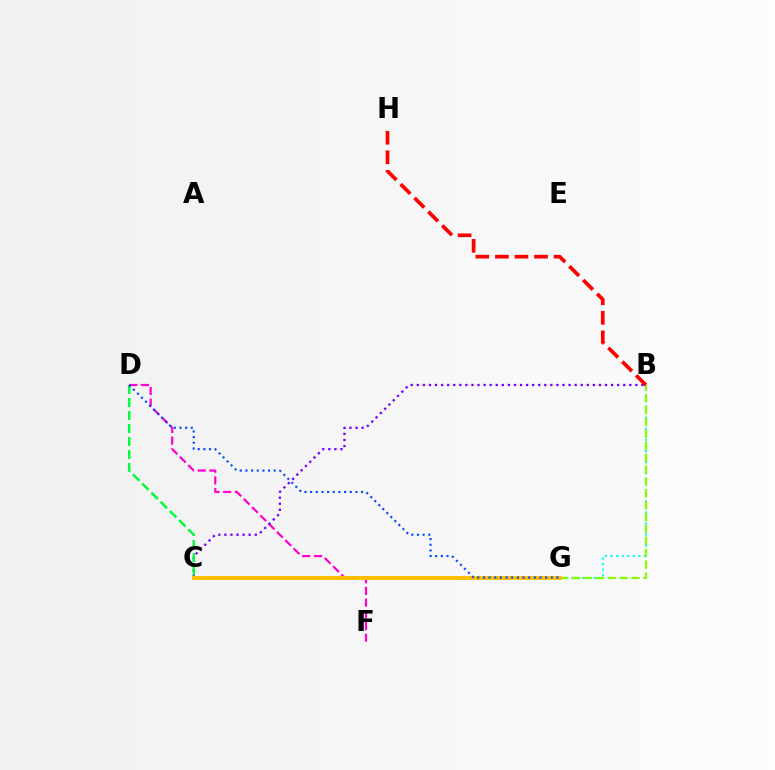{('B', 'G'): [{'color': '#00fff6', 'line_style': 'dotted', 'thickness': 1.52}, {'color': '#84ff00', 'line_style': 'dashed', 'thickness': 1.62}], ('D', 'F'): [{'color': '#ff00cf', 'line_style': 'dashed', 'thickness': 1.59}], ('B', 'C'): [{'color': '#7200ff', 'line_style': 'dotted', 'thickness': 1.65}], ('B', 'H'): [{'color': '#ff0000', 'line_style': 'dashed', 'thickness': 2.66}], ('C', 'G'): [{'color': '#ffbd00', 'line_style': 'solid', 'thickness': 2.81}], ('C', 'D'): [{'color': '#00ff39', 'line_style': 'dashed', 'thickness': 1.76}], ('D', 'G'): [{'color': '#004bff', 'line_style': 'dotted', 'thickness': 1.54}]}